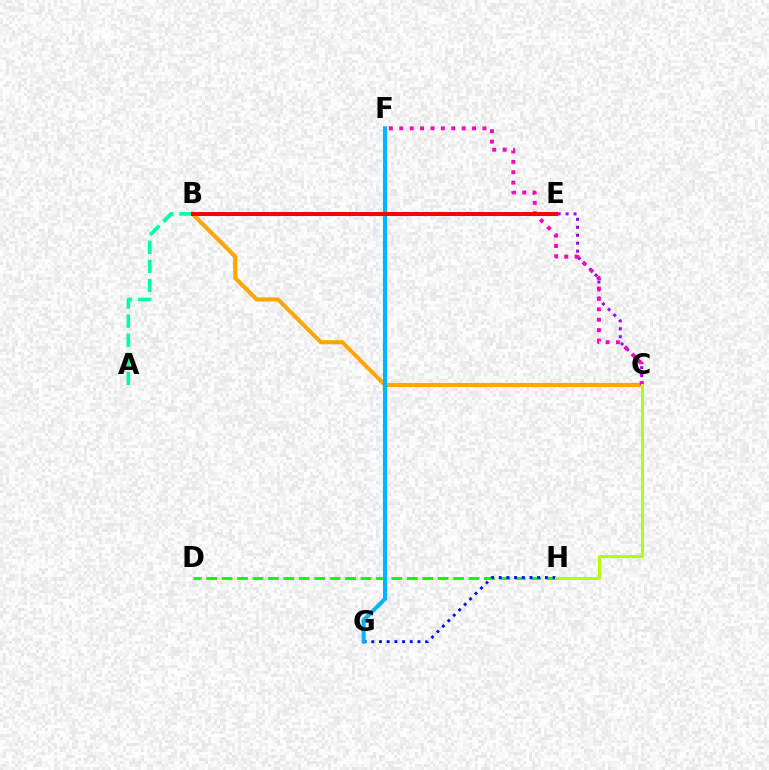{('B', 'C'): [{'color': '#ffa500', 'line_style': 'solid', 'thickness': 2.94}], ('D', 'H'): [{'color': '#08ff00', 'line_style': 'dashed', 'thickness': 2.1}], ('A', 'B'): [{'color': '#00ff9d', 'line_style': 'dashed', 'thickness': 2.59}], ('C', 'E'): [{'color': '#9b00ff', 'line_style': 'dotted', 'thickness': 2.16}], ('C', 'F'): [{'color': '#ff00bd', 'line_style': 'dotted', 'thickness': 2.83}], ('G', 'H'): [{'color': '#0010ff', 'line_style': 'dotted', 'thickness': 2.09}], ('C', 'H'): [{'color': '#b3ff00', 'line_style': 'solid', 'thickness': 2.17}], ('F', 'G'): [{'color': '#00b5ff', 'line_style': 'solid', 'thickness': 2.9}], ('B', 'E'): [{'color': '#ff0000', 'line_style': 'solid', 'thickness': 2.88}]}